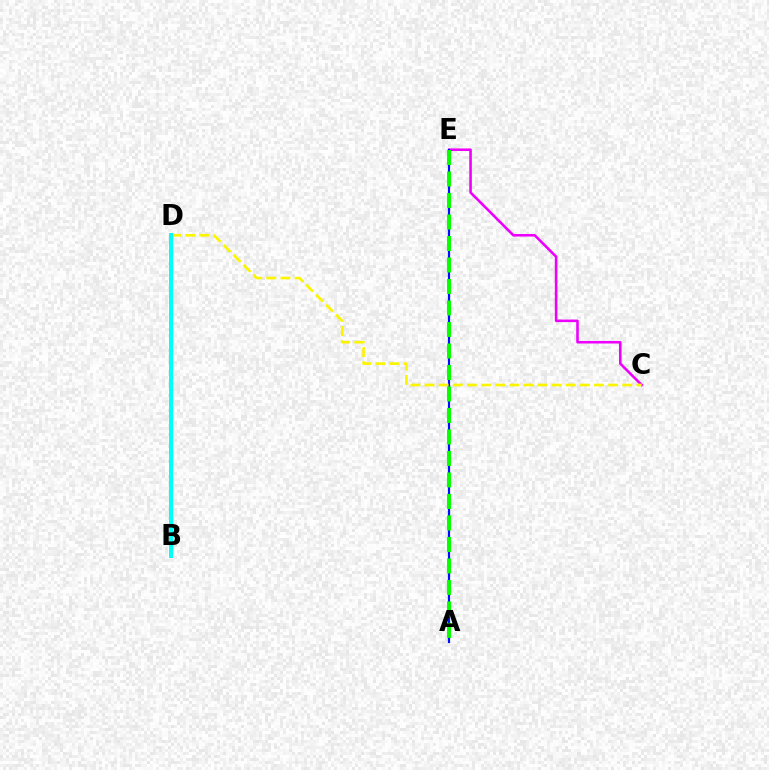{('C', 'E'): [{'color': '#ee00ff', 'line_style': 'solid', 'thickness': 1.85}], ('B', 'D'): [{'color': '#ff0000', 'line_style': 'solid', 'thickness': 2.21}, {'color': '#00fff6', 'line_style': 'solid', 'thickness': 2.88}], ('A', 'E'): [{'color': '#0010ff', 'line_style': 'solid', 'thickness': 1.59}, {'color': '#08ff00', 'line_style': 'dashed', 'thickness': 2.92}], ('C', 'D'): [{'color': '#fcf500', 'line_style': 'dashed', 'thickness': 1.92}]}